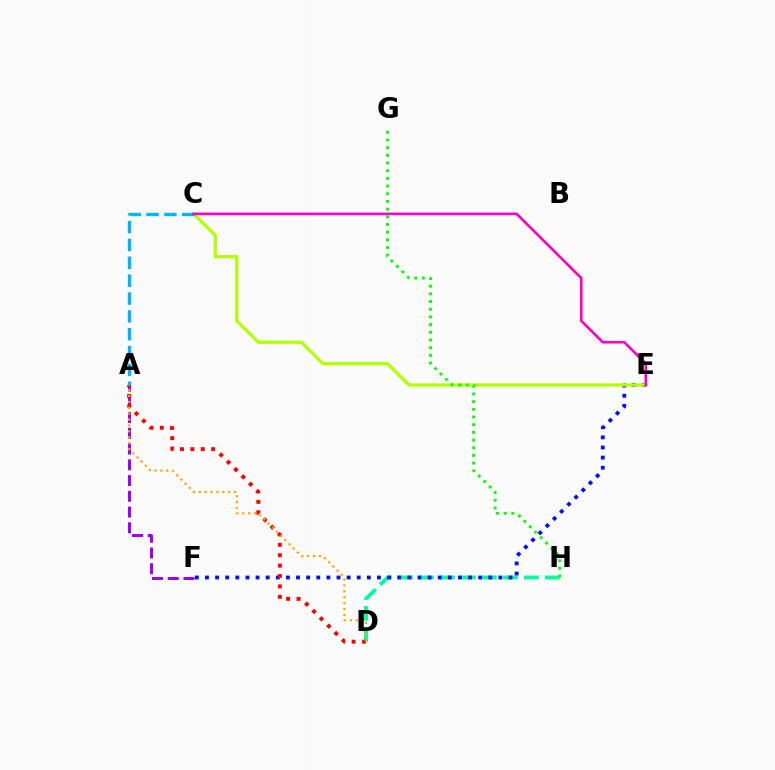{('A', 'F'): [{'color': '#9b00ff', 'line_style': 'dashed', 'thickness': 2.14}], ('D', 'H'): [{'color': '#00ff9d', 'line_style': 'dashed', 'thickness': 2.85}], ('E', 'F'): [{'color': '#0010ff', 'line_style': 'dotted', 'thickness': 2.75}], ('C', 'E'): [{'color': '#b3ff00', 'line_style': 'solid', 'thickness': 2.36}, {'color': '#ff00bd', 'line_style': 'solid', 'thickness': 1.89}], ('A', 'D'): [{'color': '#ff0000', 'line_style': 'dotted', 'thickness': 2.82}, {'color': '#ffa500', 'line_style': 'dotted', 'thickness': 1.6}], ('G', 'H'): [{'color': '#08ff00', 'line_style': 'dotted', 'thickness': 2.09}], ('A', 'C'): [{'color': '#00b5ff', 'line_style': 'dashed', 'thickness': 2.42}]}